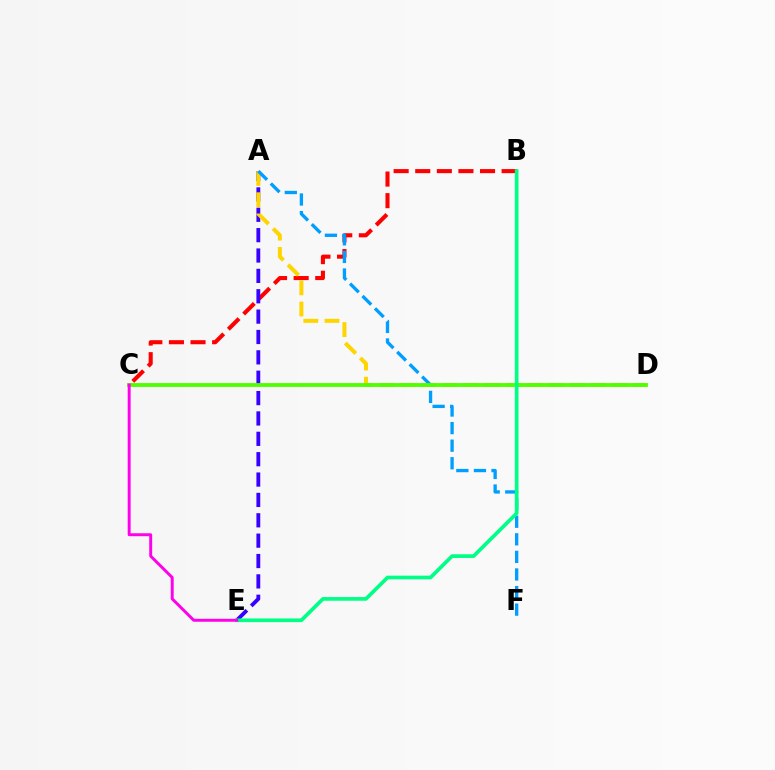{('B', 'C'): [{'color': '#ff0000', 'line_style': 'dashed', 'thickness': 2.93}], ('A', 'E'): [{'color': '#3700ff', 'line_style': 'dashed', 'thickness': 2.77}], ('A', 'D'): [{'color': '#ffd500', 'line_style': 'dashed', 'thickness': 2.88}], ('A', 'F'): [{'color': '#009eff', 'line_style': 'dashed', 'thickness': 2.39}], ('C', 'D'): [{'color': '#4fff00', 'line_style': 'solid', 'thickness': 2.75}], ('B', 'E'): [{'color': '#00ff86', 'line_style': 'solid', 'thickness': 2.65}], ('C', 'E'): [{'color': '#ff00ed', 'line_style': 'solid', 'thickness': 2.12}]}